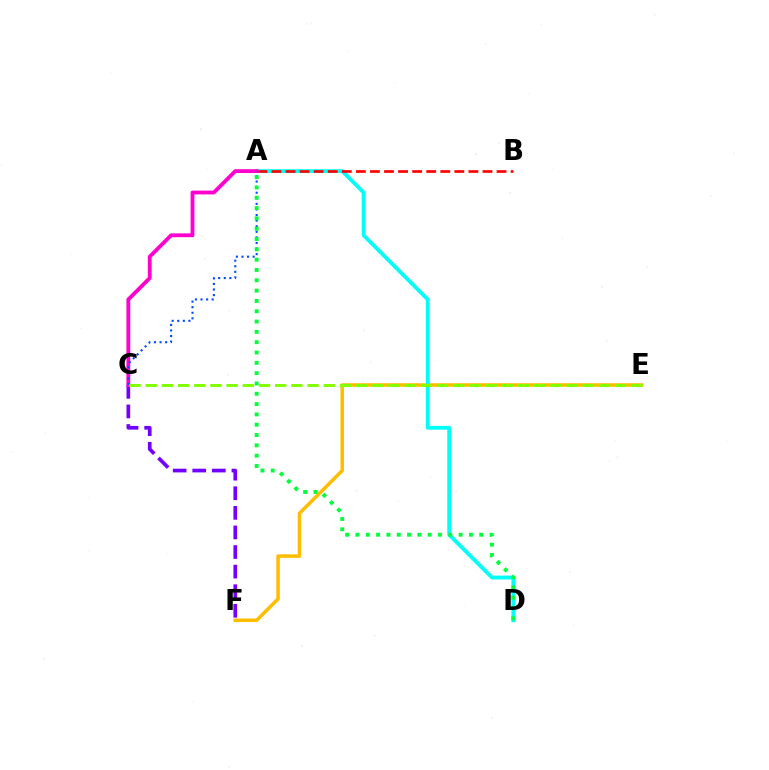{('E', 'F'): [{'color': '#ffbd00', 'line_style': 'solid', 'thickness': 2.53}], ('A', 'D'): [{'color': '#00fff6', 'line_style': 'solid', 'thickness': 2.74}, {'color': '#00ff39', 'line_style': 'dotted', 'thickness': 2.8}], ('A', 'B'): [{'color': '#ff0000', 'line_style': 'dashed', 'thickness': 1.91}], ('C', 'F'): [{'color': '#7200ff', 'line_style': 'dashed', 'thickness': 2.66}], ('A', 'C'): [{'color': '#ff00cf', 'line_style': 'solid', 'thickness': 2.76}, {'color': '#004bff', 'line_style': 'dotted', 'thickness': 1.52}], ('C', 'E'): [{'color': '#84ff00', 'line_style': 'dashed', 'thickness': 2.2}]}